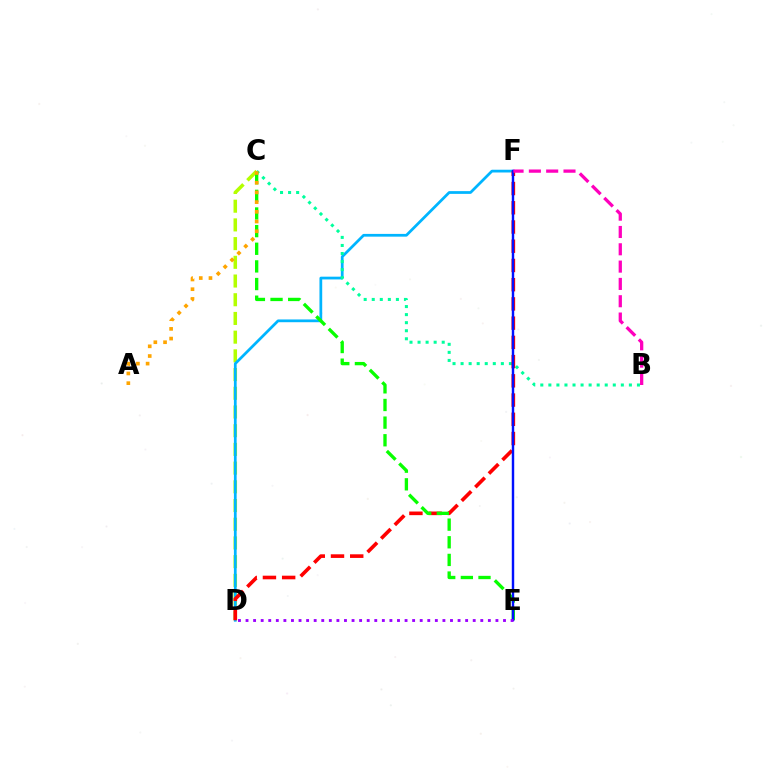{('C', 'D'): [{'color': '#b3ff00', 'line_style': 'dashed', 'thickness': 2.54}], ('D', 'F'): [{'color': '#00b5ff', 'line_style': 'solid', 'thickness': 1.98}, {'color': '#ff0000', 'line_style': 'dashed', 'thickness': 2.61}], ('B', 'C'): [{'color': '#00ff9d', 'line_style': 'dotted', 'thickness': 2.19}], ('C', 'E'): [{'color': '#08ff00', 'line_style': 'dashed', 'thickness': 2.4}], ('A', 'C'): [{'color': '#ffa500', 'line_style': 'dotted', 'thickness': 2.64}], ('E', 'F'): [{'color': '#0010ff', 'line_style': 'solid', 'thickness': 1.75}], ('B', 'F'): [{'color': '#ff00bd', 'line_style': 'dashed', 'thickness': 2.35}], ('D', 'E'): [{'color': '#9b00ff', 'line_style': 'dotted', 'thickness': 2.06}]}